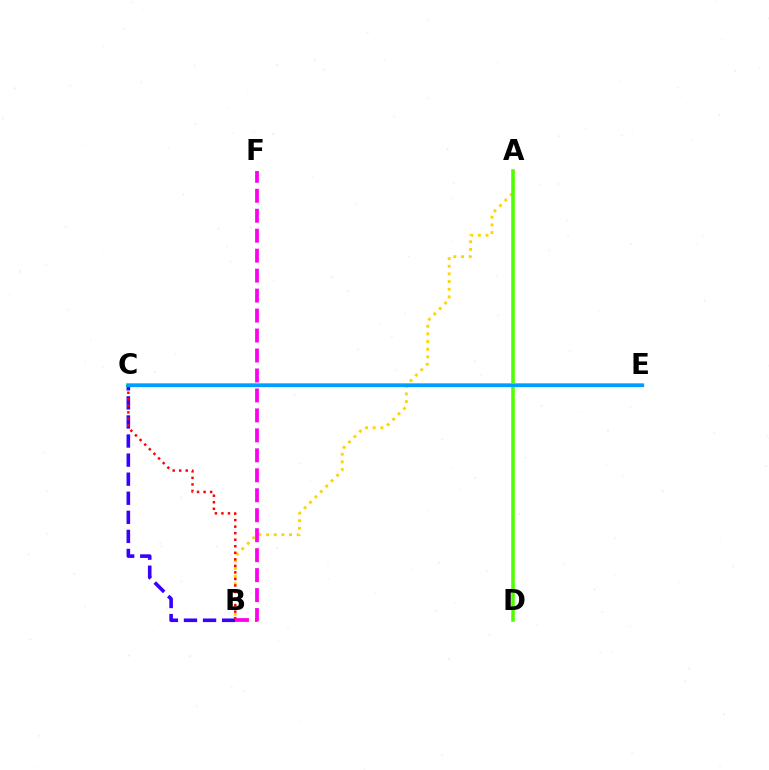{('C', 'E'): [{'color': '#00ff86', 'line_style': 'solid', 'thickness': 2.75}, {'color': '#009eff', 'line_style': 'solid', 'thickness': 2.34}], ('A', 'B'): [{'color': '#ffd500', 'line_style': 'dotted', 'thickness': 2.08}], ('B', 'C'): [{'color': '#3700ff', 'line_style': 'dashed', 'thickness': 2.59}, {'color': '#ff0000', 'line_style': 'dotted', 'thickness': 1.78}], ('A', 'D'): [{'color': '#4fff00', 'line_style': 'solid', 'thickness': 2.56}], ('B', 'F'): [{'color': '#ff00ed', 'line_style': 'dashed', 'thickness': 2.71}]}